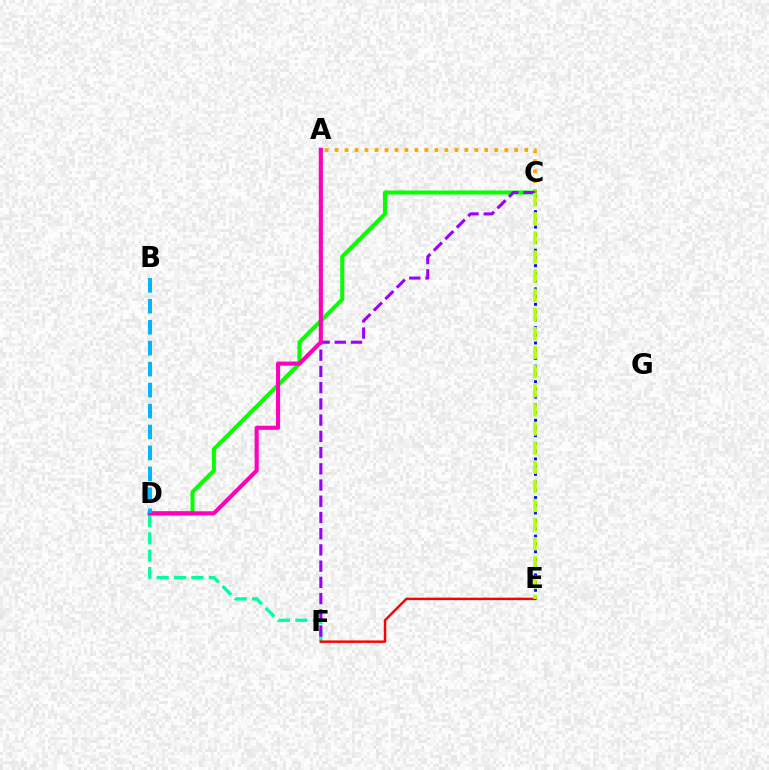{('D', 'F'): [{'color': '#00ff9d', 'line_style': 'dashed', 'thickness': 2.36}], ('E', 'F'): [{'color': '#ff0000', 'line_style': 'solid', 'thickness': 1.76}], ('A', 'C'): [{'color': '#ffa500', 'line_style': 'dotted', 'thickness': 2.71}], ('C', 'D'): [{'color': '#08ff00', 'line_style': 'solid', 'thickness': 2.9}], ('C', 'E'): [{'color': '#0010ff', 'line_style': 'dotted', 'thickness': 2.1}, {'color': '#b3ff00', 'line_style': 'dashed', 'thickness': 2.6}], ('C', 'F'): [{'color': '#9b00ff', 'line_style': 'dashed', 'thickness': 2.2}], ('A', 'D'): [{'color': '#ff00bd', 'line_style': 'solid', 'thickness': 2.95}], ('B', 'D'): [{'color': '#00b5ff', 'line_style': 'dashed', 'thickness': 2.85}]}